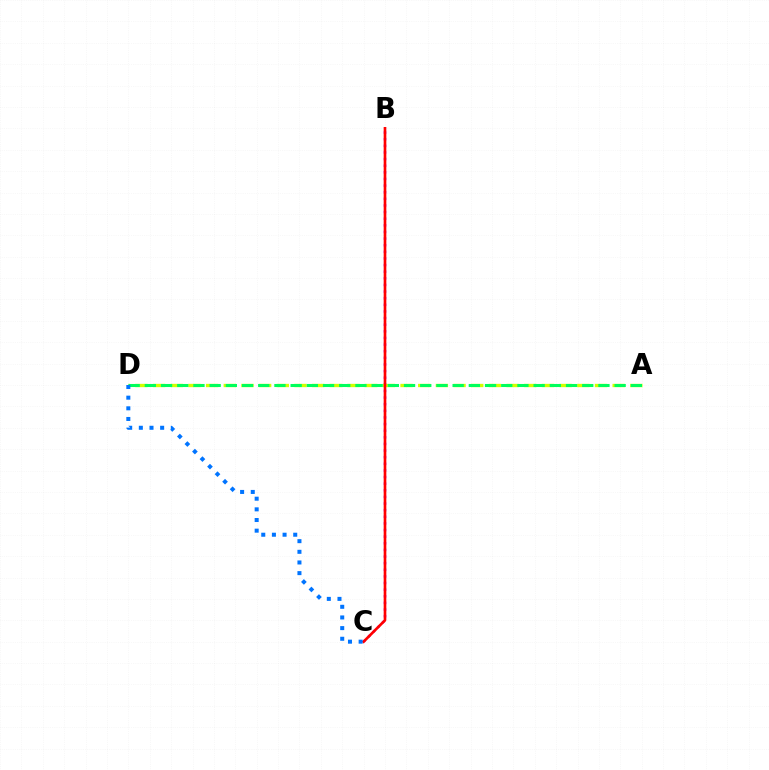{('B', 'C'): [{'color': '#b900ff', 'line_style': 'dotted', 'thickness': 1.8}, {'color': '#ff0000', 'line_style': 'solid', 'thickness': 1.91}], ('A', 'D'): [{'color': '#d1ff00', 'line_style': 'dashed', 'thickness': 2.4}, {'color': '#00ff5c', 'line_style': 'dashed', 'thickness': 2.2}], ('C', 'D'): [{'color': '#0074ff', 'line_style': 'dotted', 'thickness': 2.89}]}